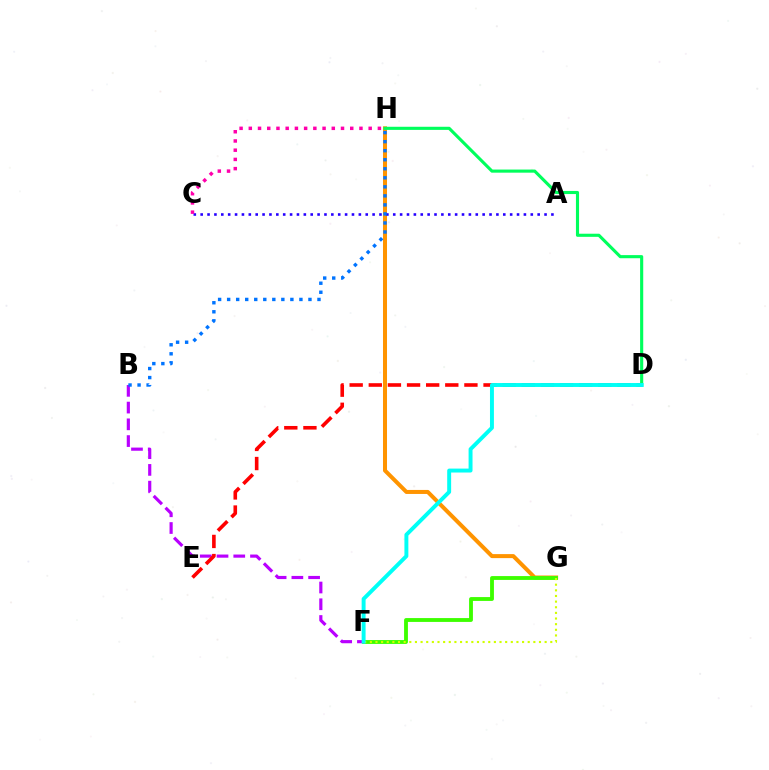{('G', 'H'): [{'color': '#ff9400', 'line_style': 'solid', 'thickness': 2.89}], ('F', 'G'): [{'color': '#3dff00', 'line_style': 'solid', 'thickness': 2.77}, {'color': '#d1ff00', 'line_style': 'dotted', 'thickness': 1.53}], ('D', 'H'): [{'color': '#00ff5c', 'line_style': 'solid', 'thickness': 2.24}], ('B', 'F'): [{'color': '#b900ff', 'line_style': 'dashed', 'thickness': 2.27}], ('A', 'C'): [{'color': '#2500ff', 'line_style': 'dotted', 'thickness': 1.87}], ('D', 'E'): [{'color': '#ff0000', 'line_style': 'dashed', 'thickness': 2.6}], ('C', 'H'): [{'color': '#ff00ac', 'line_style': 'dotted', 'thickness': 2.51}], ('D', 'F'): [{'color': '#00fff6', 'line_style': 'solid', 'thickness': 2.83}], ('B', 'H'): [{'color': '#0074ff', 'line_style': 'dotted', 'thickness': 2.45}]}